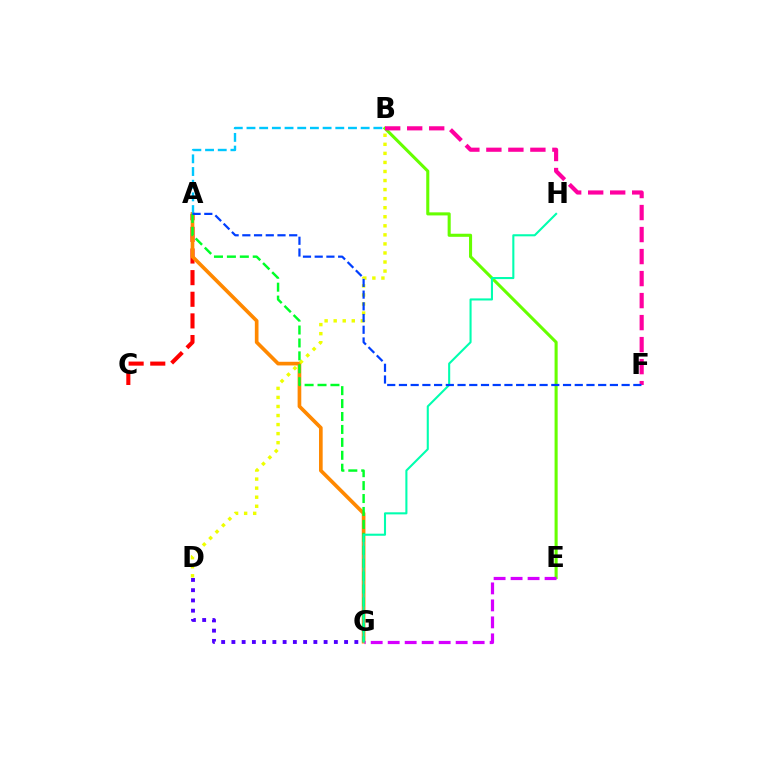{('A', 'C'): [{'color': '#ff0000', 'line_style': 'dashed', 'thickness': 2.94}], ('B', 'E'): [{'color': '#66ff00', 'line_style': 'solid', 'thickness': 2.22}], ('D', 'G'): [{'color': '#4f00ff', 'line_style': 'dotted', 'thickness': 2.78}], ('A', 'G'): [{'color': '#ff8800', 'line_style': 'solid', 'thickness': 2.64}, {'color': '#00ff27', 'line_style': 'dashed', 'thickness': 1.76}], ('B', 'D'): [{'color': '#eeff00', 'line_style': 'dotted', 'thickness': 2.46}], ('B', 'F'): [{'color': '#ff00a0', 'line_style': 'dashed', 'thickness': 2.99}], ('A', 'B'): [{'color': '#00c7ff', 'line_style': 'dashed', 'thickness': 1.72}], ('E', 'G'): [{'color': '#d600ff', 'line_style': 'dashed', 'thickness': 2.31}], ('G', 'H'): [{'color': '#00ffaf', 'line_style': 'solid', 'thickness': 1.5}], ('A', 'F'): [{'color': '#003fff', 'line_style': 'dashed', 'thickness': 1.59}]}